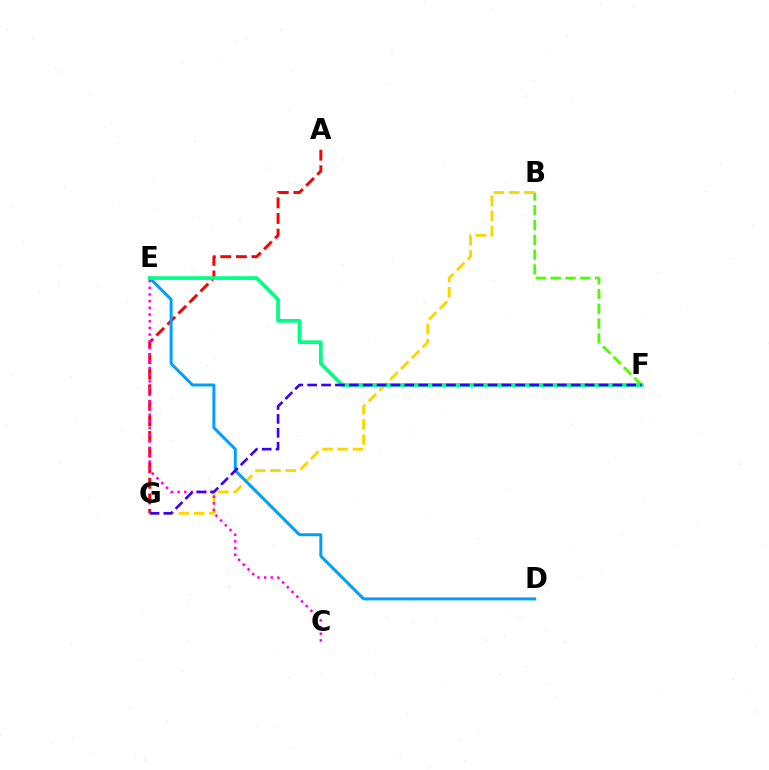{('A', 'G'): [{'color': '#ff0000', 'line_style': 'dashed', 'thickness': 2.12}], ('B', 'F'): [{'color': '#4fff00', 'line_style': 'dashed', 'thickness': 2.01}], ('B', 'G'): [{'color': '#ffd500', 'line_style': 'dashed', 'thickness': 2.07}], ('C', 'E'): [{'color': '#ff00ed', 'line_style': 'dotted', 'thickness': 1.82}], ('D', 'E'): [{'color': '#009eff', 'line_style': 'solid', 'thickness': 2.14}], ('E', 'F'): [{'color': '#00ff86', 'line_style': 'solid', 'thickness': 2.68}], ('F', 'G'): [{'color': '#3700ff', 'line_style': 'dashed', 'thickness': 1.88}]}